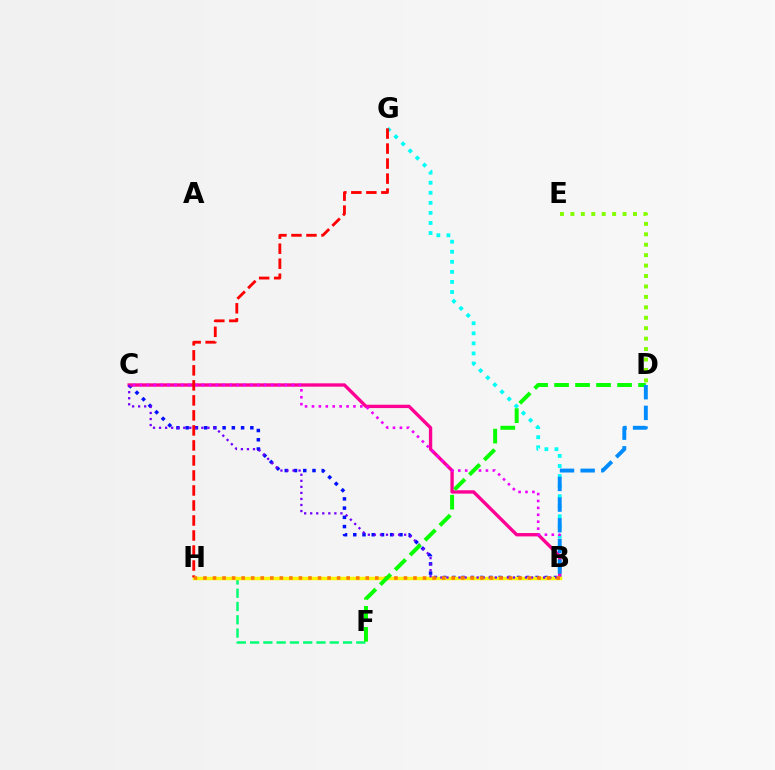{('D', 'E'): [{'color': '#84ff00', 'line_style': 'dotted', 'thickness': 2.83}], ('B', 'C'): [{'color': '#0010ff', 'line_style': 'dotted', 'thickness': 2.51}, {'color': '#ff0094', 'line_style': 'solid', 'thickness': 2.42}, {'color': '#ee00ff', 'line_style': 'dotted', 'thickness': 1.88}, {'color': '#7200ff', 'line_style': 'dotted', 'thickness': 1.64}], ('B', 'G'): [{'color': '#00fff6', 'line_style': 'dotted', 'thickness': 2.73}], ('F', 'H'): [{'color': '#00ff74', 'line_style': 'dashed', 'thickness': 1.8}], ('B', 'H'): [{'color': '#fcf500', 'line_style': 'solid', 'thickness': 2.49}, {'color': '#ff7c00', 'line_style': 'dotted', 'thickness': 2.59}], ('G', 'H'): [{'color': '#ff0000', 'line_style': 'dashed', 'thickness': 2.04}], ('D', 'F'): [{'color': '#08ff00', 'line_style': 'dashed', 'thickness': 2.85}], ('B', 'D'): [{'color': '#008cff', 'line_style': 'dashed', 'thickness': 2.81}]}